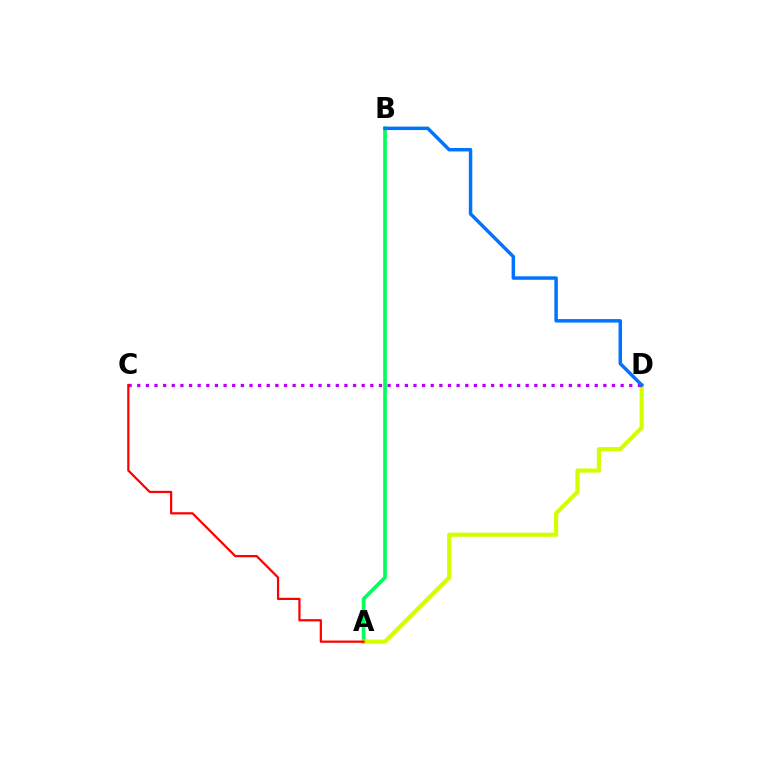{('A', 'B'): [{'color': '#00ff5c', 'line_style': 'solid', 'thickness': 2.63}], ('A', 'D'): [{'color': '#d1ff00', 'line_style': 'solid', 'thickness': 2.99}], ('C', 'D'): [{'color': '#b900ff', 'line_style': 'dotted', 'thickness': 2.35}], ('B', 'D'): [{'color': '#0074ff', 'line_style': 'solid', 'thickness': 2.5}], ('A', 'C'): [{'color': '#ff0000', 'line_style': 'solid', 'thickness': 1.61}]}